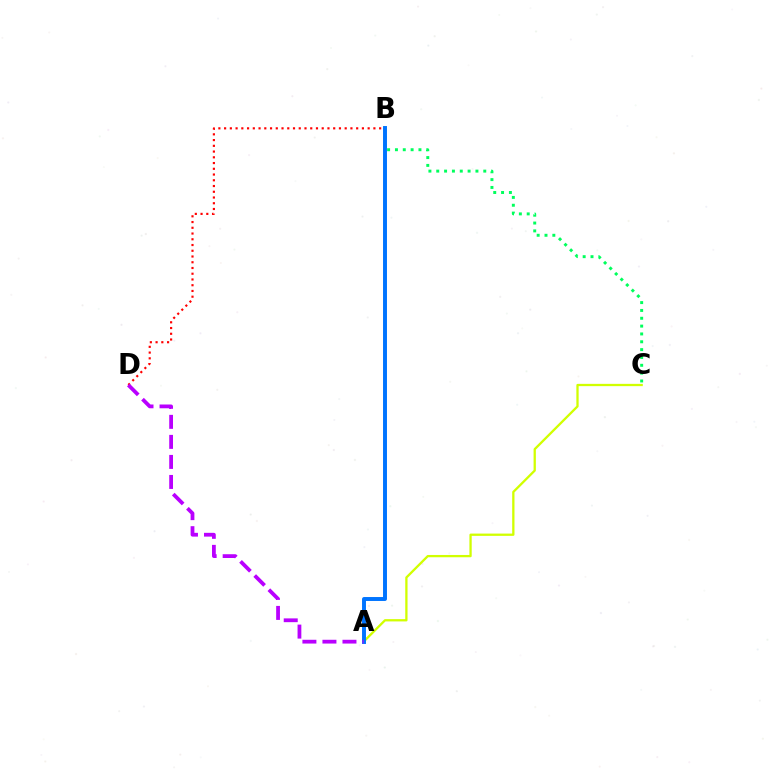{('B', 'D'): [{'color': '#ff0000', 'line_style': 'dotted', 'thickness': 1.56}], ('A', 'C'): [{'color': '#d1ff00', 'line_style': 'solid', 'thickness': 1.65}], ('B', 'C'): [{'color': '#00ff5c', 'line_style': 'dotted', 'thickness': 2.13}], ('A', 'B'): [{'color': '#0074ff', 'line_style': 'solid', 'thickness': 2.83}], ('A', 'D'): [{'color': '#b900ff', 'line_style': 'dashed', 'thickness': 2.72}]}